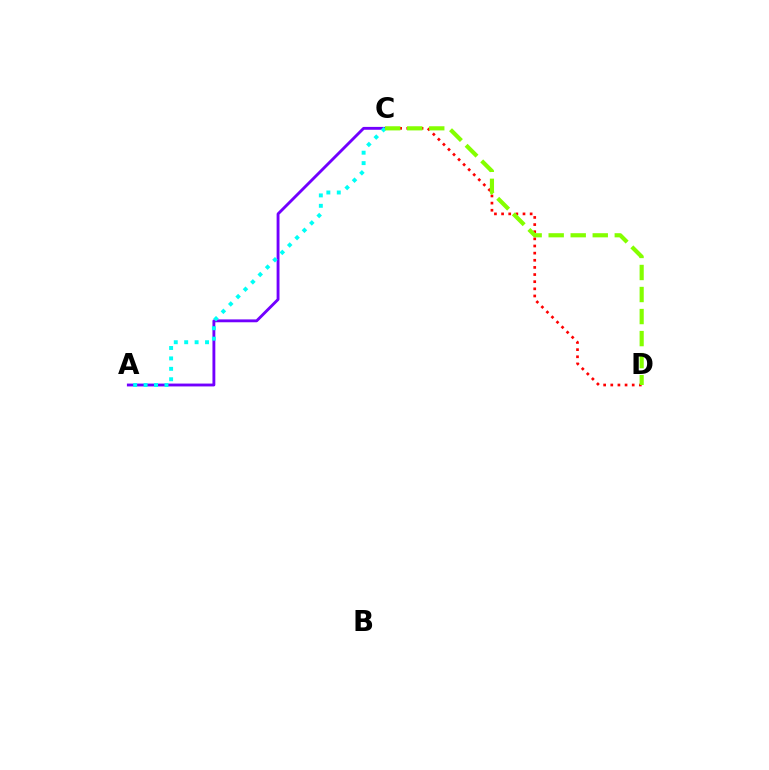{('A', 'C'): [{'color': '#7200ff', 'line_style': 'solid', 'thickness': 2.06}, {'color': '#00fff6', 'line_style': 'dotted', 'thickness': 2.83}], ('C', 'D'): [{'color': '#ff0000', 'line_style': 'dotted', 'thickness': 1.94}, {'color': '#84ff00', 'line_style': 'dashed', 'thickness': 2.99}]}